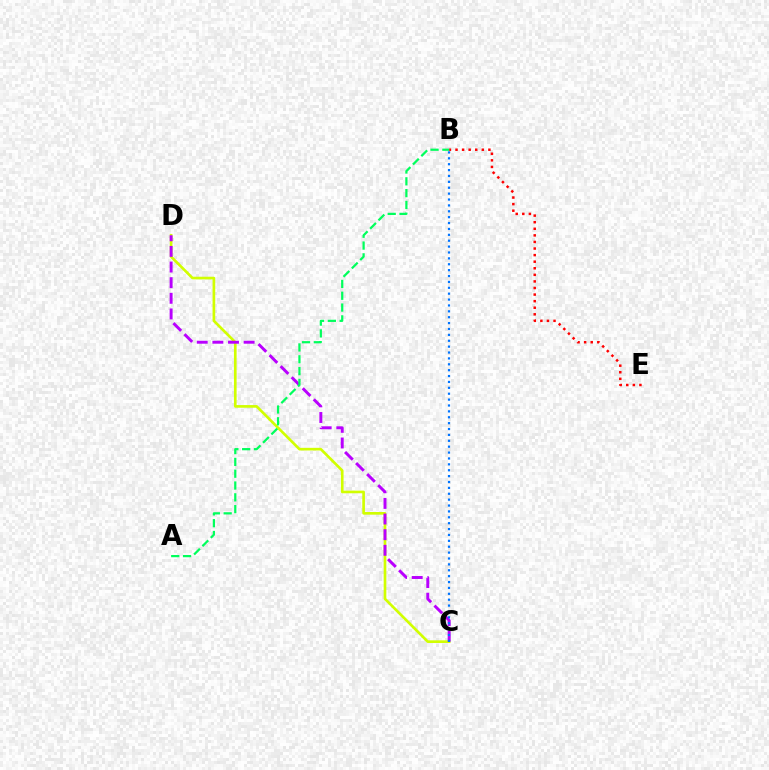{('C', 'D'): [{'color': '#d1ff00', 'line_style': 'solid', 'thickness': 1.91}, {'color': '#b900ff', 'line_style': 'dashed', 'thickness': 2.12}], ('B', 'E'): [{'color': '#ff0000', 'line_style': 'dotted', 'thickness': 1.79}], ('B', 'C'): [{'color': '#0074ff', 'line_style': 'dotted', 'thickness': 1.6}], ('A', 'B'): [{'color': '#00ff5c', 'line_style': 'dashed', 'thickness': 1.6}]}